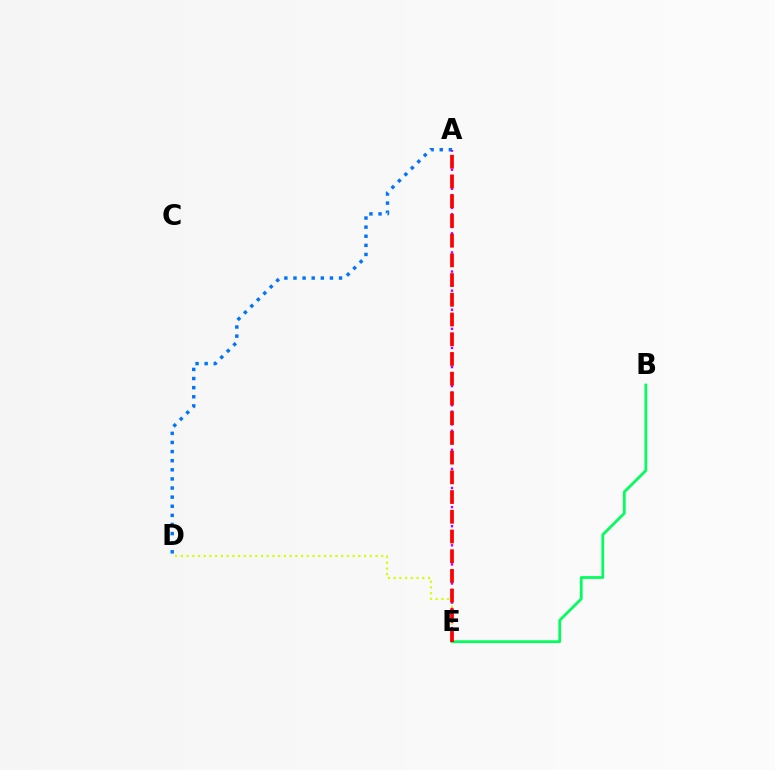{('D', 'E'): [{'color': '#d1ff00', 'line_style': 'dotted', 'thickness': 1.56}], ('B', 'E'): [{'color': '#00ff5c', 'line_style': 'solid', 'thickness': 1.98}], ('A', 'D'): [{'color': '#0074ff', 'line_style': 'dotted', 'thickness': 2.48}], ('A', 'E'): [{'color': '#b900ff', 'line_style': 'dotted', 'thickness': 1.73}, {'color': '#ff0000', 'line_style': 'dashed', 'thickness': 2.68}]}